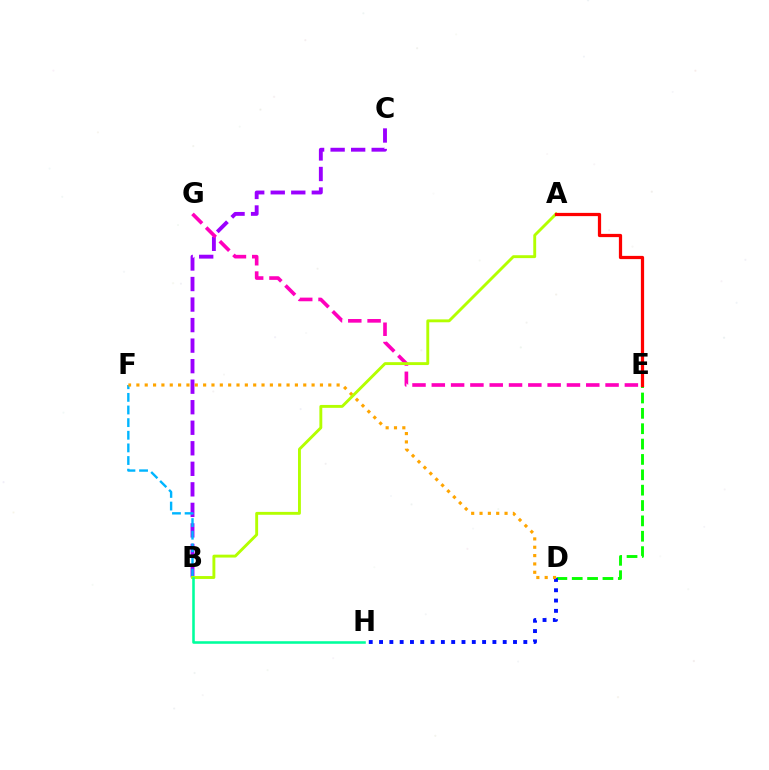{('B', 'C'): [{'color': '#9b00ff', 'line_style': 'dashed', 'thickness': 2.79}], ('D', 'E'): [{'color': '#08ff00', 'line_style': 'dashed', 'thickness': 2.09}], ('D', 'H'): [{'color': '#0010ff', 'line_style': 'dotted', 'thickness': 2.8}], ('E', 'G'): [{'color': '#ff00bd', 'line_style': 'dashed', 'thickness': 2.62}], ('B', 'F'): [{'color': '#00b5ff', 'line_style': 'dashed', 'thickness': 1.72}], ('D', 'F'): [{'color': '#ffa500', 'line_style': 'dotted', 'thickness': 2.27}], ('A', 'B'): [{'color': '#b3ff00', 'line_style': 'solid', 'thickness': 2.08}], ('B', 'H'): [{'color': '#00ff9d', 'line_style': 'solid', 'thickness': 1.85}], ('A', 'E'): [{'color': '#ff0000', 'line_style': 'solid', 'thickness': 2.33}]}